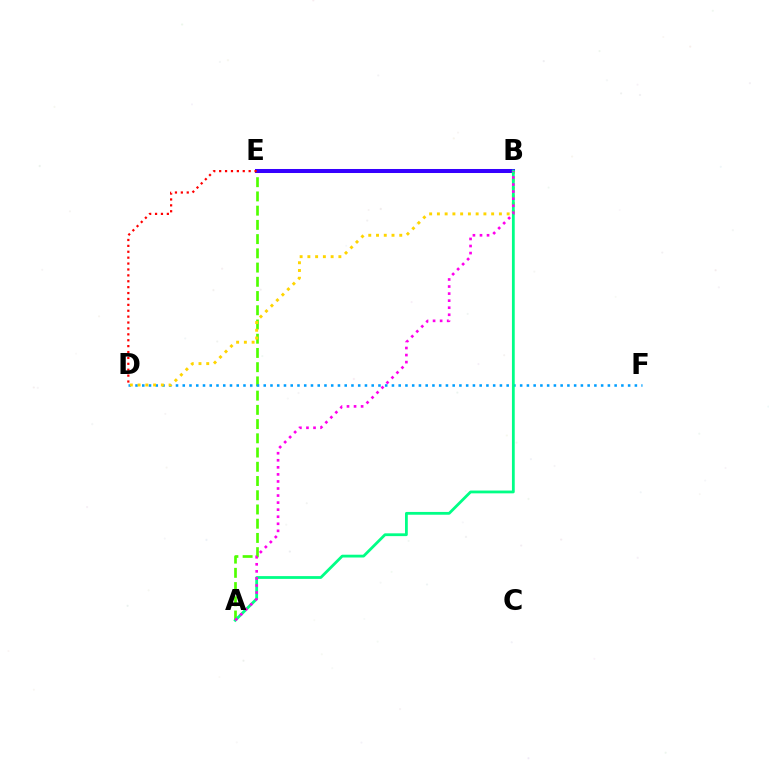{('A', 'E'): [{'color': '#4fff00', 'line_style': 'dashed', 'thickness': 1.93}], ('D', 'F'): [{'color': '#009eff', 'line_style': 'dotted', 'thickness': 1.83}], ('B', 'E'): [{'color': '#3700ff', 'line_style': 'solid', 'thickness': 2.89}], ('B', 'D'): [{'color': '#ffd500', 'line_style': 'dotted', 'thickness': 2.11}], ('A', 'B'): [{'color': '#00ff86', 'line_style': 'solid', 'thickness': 2.01}, {'color': '#ff00ed', 'line_style': 'dotted', 'thickness': 1.92}], ('D', 'E'): [{'color': '#ff0000', 'line_style': 'dotted', 'thickness': 1.6}]}